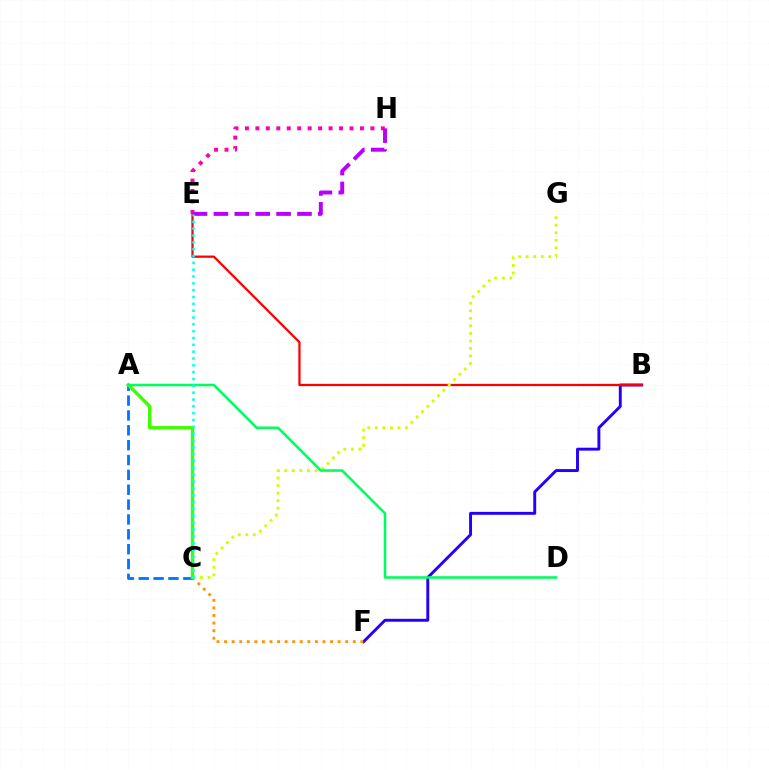{('A', 'C'): [{'color': '#0074ff', 'line_style': 'dashed', 'thickness': 2.02}, {'color': '#3dff00', 'line_style': 'solid', 'thickness': 2.46}], ('B', 'F'): [{'color': '#2500ff', 'line_style': 'solid', 'thickness': 2.1}], ('B', 'E'): [{'color': '#ff0000', 'line_style': 'solid', 'thickness': 1.62}], ('C', 'F'): [{'color': '#ff9400', 'line_style': 'dotted', 'thickness': 2.06}], ('C', 'G'): [{'color': '#d1ff00', 'line_style': 'dotted', 'thickness': 2.05}], ('E', 'H'): [{'color': '#ff00ac', 'line_style': 'dotted', 'thickness': 2.84}, {'color': '#b900ff', 'line_style': 'dashed', 'thickness': 2.84}], ('A', 'D'): [{'color': '#00ff5c', 'line_style': 'solid', 'thickness': 1.84}], ('C', 'E'): [{'color': '#00fff6', 'line_style': 'dotted', 'thickness': 1.86}]}